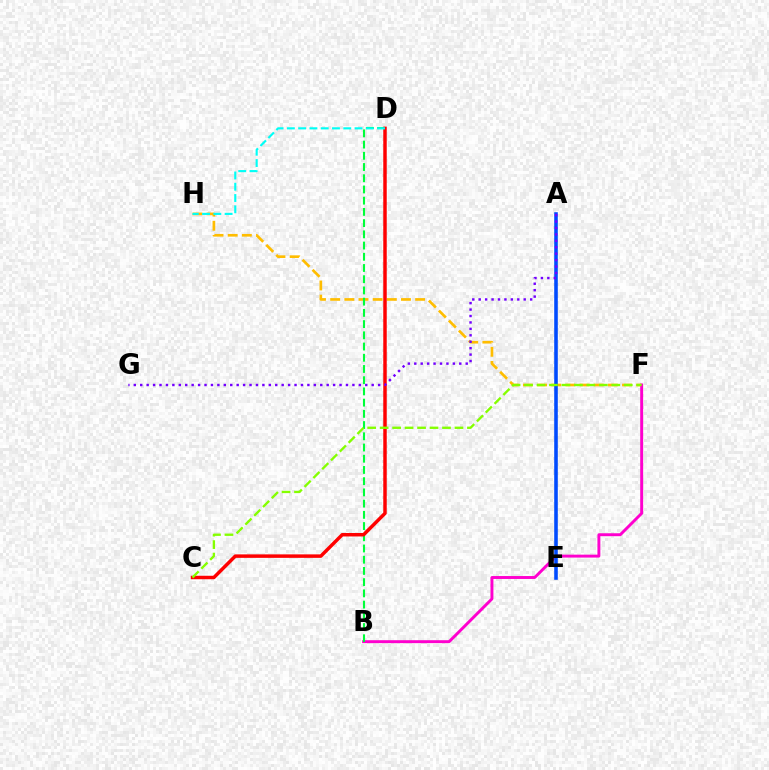{('F', 'H'): [{'color': '#ffbd00', 'line_style': 'dashed', 'thickness': 1.92}], ('B', 'F'): [{'color': '#ff00cf', 'line_style': 'solid', 'thickness': 2.11}], ('B', 'D'): [{'color': '#00ff39', 'line_style': 'dashed', 'thickness': 1.52}], ('A', 'E'): [{'color': '#004bff', 'line_style': 'solid', 'thickness': 2.58}], ('C', 'D'): [{'color': '#ff0000', 'line_style': 'solid', 'thickness': 2.5}], ('A', 'G'): [{'color': '#7200ff', 'line_style': 'dotted', 'thickness': 1.75}], ('C', 'F'): [{'color': '#84ff00', 'line_style': 'dashed', 'thickness': 1.69}], ('D', 'H'): [{'color': '#00fff6', 'line_style': 'dashed', 'thickness': 1.53}]}